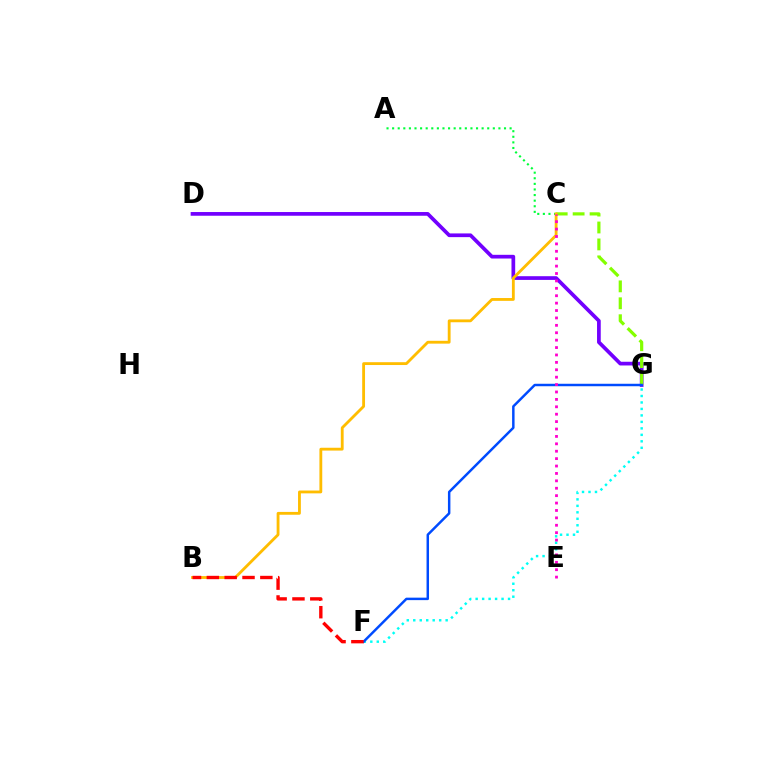{('D', 'G'): [{'color': '#7200ff', 'line_style': 'solid', 'thickness': 2.67}], ('F', 'G'): [{'color': '#00fff6', 'line_style': 'dotted', 'thickness': 1.76}, {'color': '#004bff', 'line_style': 'solid', 'thickness': 1.78}], ('C', 'G'): [{'color': '#84ff00', 'line_style': 'dashed', 'thickness': 2.3}], ('A', 'C'): [{'color': '#00ff39', 'line_style': 'dotted', 'thickness': 1.52}], ('B', 'C'): [{'color': '#ffbd00', 'line_style': 'solid', 'thickness': 2.04}], ('C', 'E'): [{'color': '#ff00cf', 'line_style': 'dotted', 'thickness': 2.01}], ('B', 'F'): [{'color': '#ff0000', 'line_style': 'dashed', 'thickness': 2.42}]}